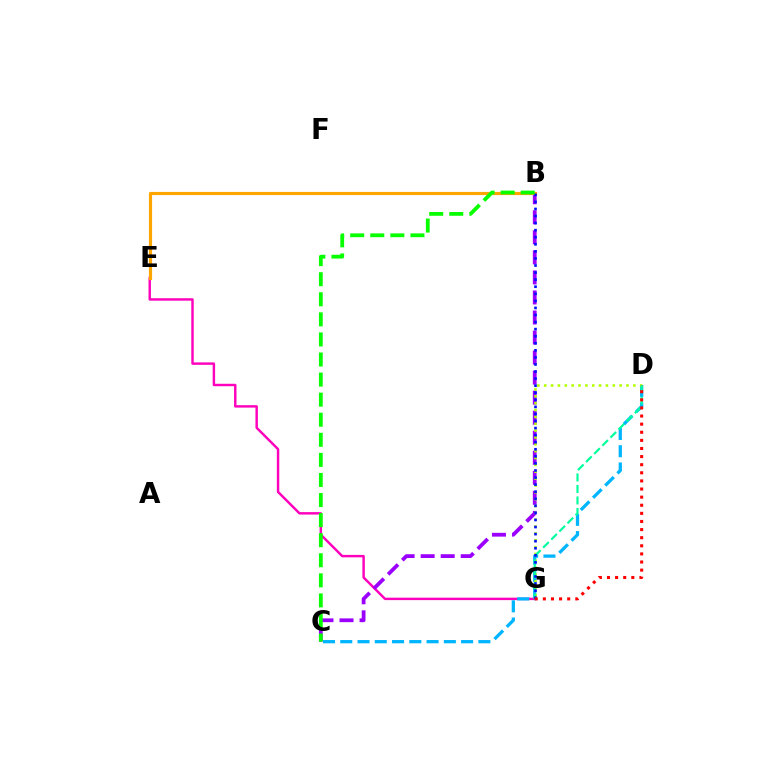{('E', 'G'): [{'color': '#ff00bd', 'line_style': 'solid', 'thickness': 1.76}], ('B', 'C'): [{'color': '#9b00ff', 'line_style': 'dashed', 'thickness': 2.72}, {'color': '#08ff00', 'line_style': 'dashed', 'thickness': 2.73}], ('B', 'E'): [{'color': '#ffa500', 'line_style': 'solid', 'thickness': 2.28}], ('C', 'D'): [{'color': '#00b5ff', 'line_style': 'dashed', 'thickness': 2.35}], ('D', 'G'): [{'color': '#b3ff00', 'line_style': 'dotted', 'thickness': 1.86}, {'color': '#00ff9d', 'line_style': 'dashed', 'thickness': 1.56}, {'color': '#ff0000', 'line_style': 'dotted', 'thickness': 2.2}], ('B', 'G'): [{'color': '#0010ff', 'line_style': 'dotted', 'thickness': 1.92}]}